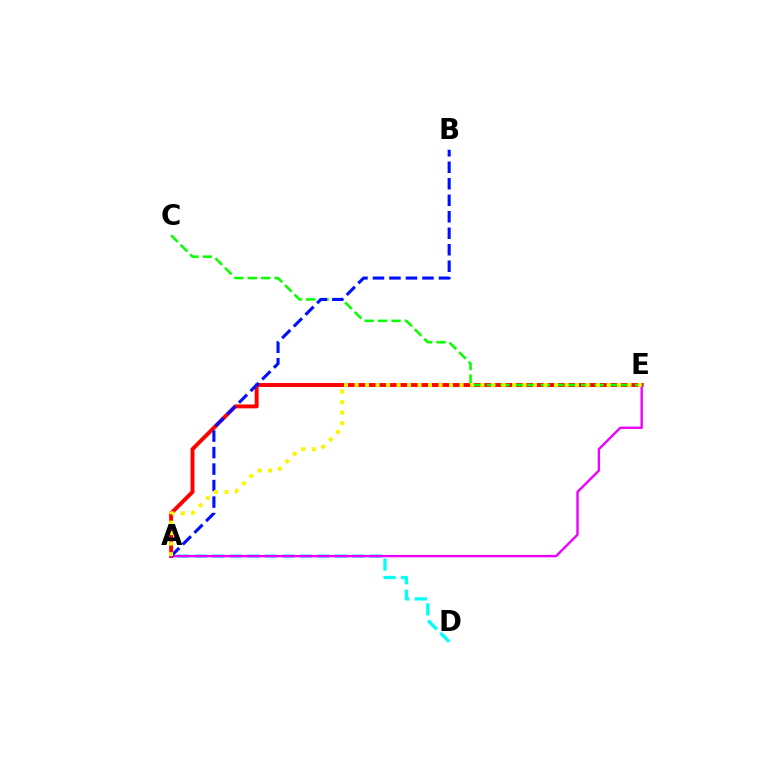{('A', 'E'): [{'color': '#ff0000', 'line_style': 'solid', 'thickness': 2.82}, {'color': '#ee00ff', 'line_style': 'solid', 'thickness': 1.71}, {'color': '#fcf500', 'line_style': 'dotted', 'thickness': 2.85}], ('A', 'D'): [{'color': '#00fff6', 'line_style': 'dashed', 'thickness': 2.38}], ('C', 'E'): [{'color': '#08ff00', 'line_style': 'dashed', 'thickness': 1.83}], ('A', 'B'): [{'color': '#0010ff', 'line_style': 'dashed', 'thickness': 2.24}]}